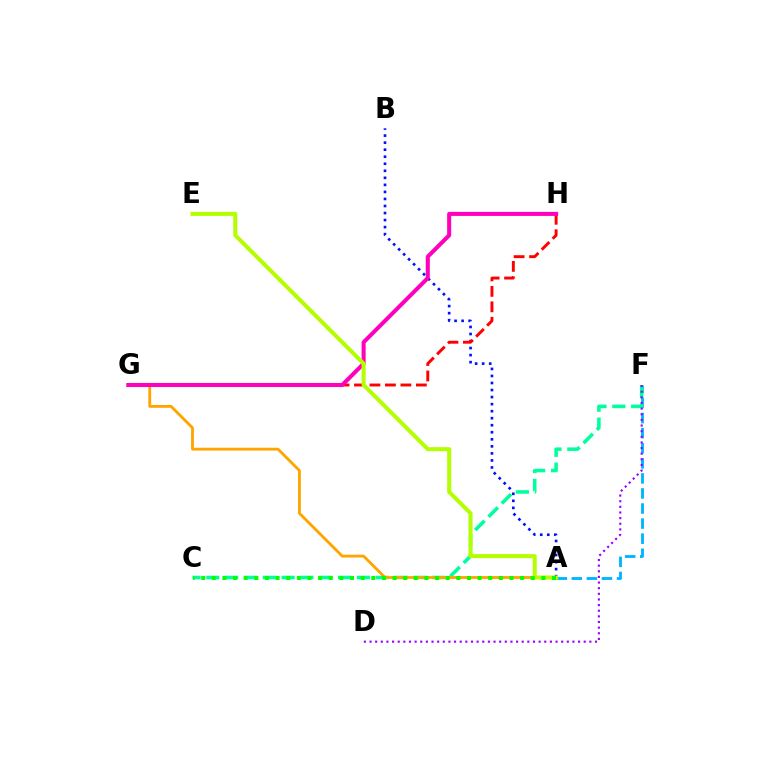{('A', 'F'): [{'color': '#00b5ff', 'line_style': 'dashed', 'thickness': 2.05}], ('C', 'F'): [{'color': '#00ff9d', 'line_style': 'dashed', 'thickness': 2.56}], ('A', 'G'): [{'color': '#ffa500', 'line_style': 'solid', 'thickness': 2.04}], ('D', 'F'): [{'color': '#9b00ff', 'line_style': 'dotted', 'thickness': 1.53}], ('A', 'B'): [{'color': '#0010ff', 'line_style': 'dotted', 'thickness': 1.91}], ('G', 'H'): [{'color': '#ff0000', 'line_style': 'dashed', 'thickness': 2.1}, {'color': '#ff00bd', 'line_style': 'solid', 'thickness': 2.92}], ('A', 'E'): [{'color': '#b3ff00', 'line_style': 'solid', 'thickness': 2.89}], ('A', 'C'): [{'color': '#08ff00', 'line_style': 'dotted', 'thickness': 2.89}]}